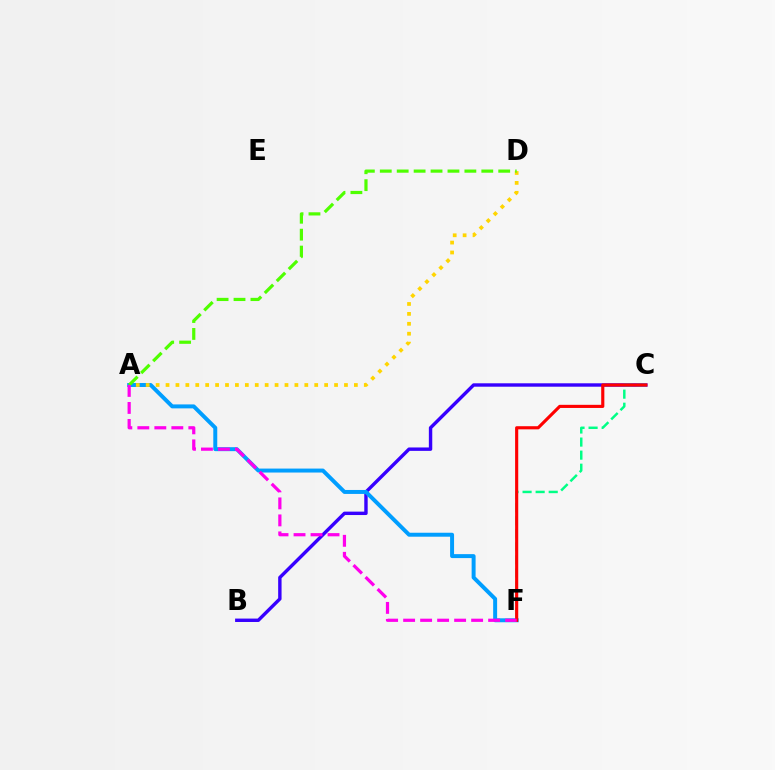{('B', 'C'): [{'color': '#3700ff', 'line_style': 'solid', 'thickness': 2.45}], ('C', 'F'): [{'color': '#00ff86', 'line_style': 'dashed', 'thickness': 1.78}, {'color': '#ff0000', 'line_style': 'solid', 'thickness': 2.26}], ('A', 'F'): [{'color': '#009eff', 'line_style': 'solid', 'thickness': 2.85}, {'color': '#ff00ed', 'line_style': 'dashed', 'thickness': 2.31}], ('A', 'D'): [{'color': '#ffd500', 'line_style': 'dotted', 'thickness': 2.69}, {'color': '#4fff00', 'line_style': 'dashed', 'thickness': 2.3}]}